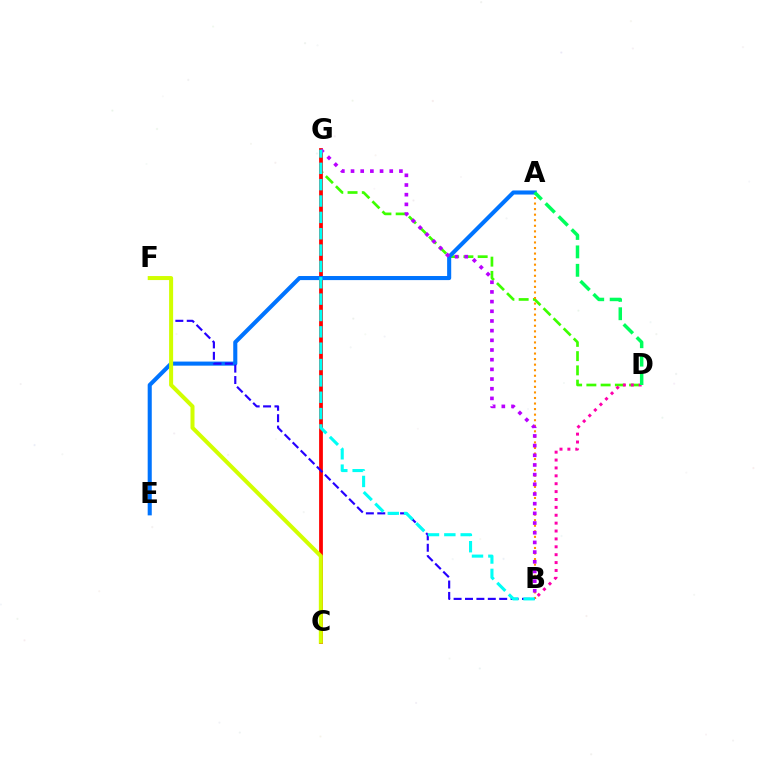{('D', 'G'): [{'color': '#3dff00', 'line_style': 'dashed', 'thickness': 1.94}], ('C', 'G'): [{'color': '#ff0000', 'line_style': 'solid', 'thickness': 2.72}], ('B', 'D'): [{'color': '#ff00ac', 'line_style': 'dotted', 'thickness': 2.14}], ('A', 'E'): [{'color': '#0074ff', 'line_style': 'solid', 'thickness': 2.94}], ('A', 'B'): [{'color': '#ff9400', 'line_style': 'dotted', 'thickness': 1.51}], ('B', 'F'): [{'color': '#2500ff', 'line_style': 'dashed', 'thickness': 1.55}], ('B', 'G'): [{'color': '#b900ff', 'line_style': 'dotted', 'thickness': 2.63}, {'color': '#00fff6', 'line_style': 'dashed', 'thickness': 2.22}], ('C', 'F'): [{'color': '#d1ff00', 'line_style': 'solid', 'thickness': 2.89}], ('A', 'D'): [{'color': '#00ff5c', 'line_style': 'dashed', 'thickness': 2.5}]}